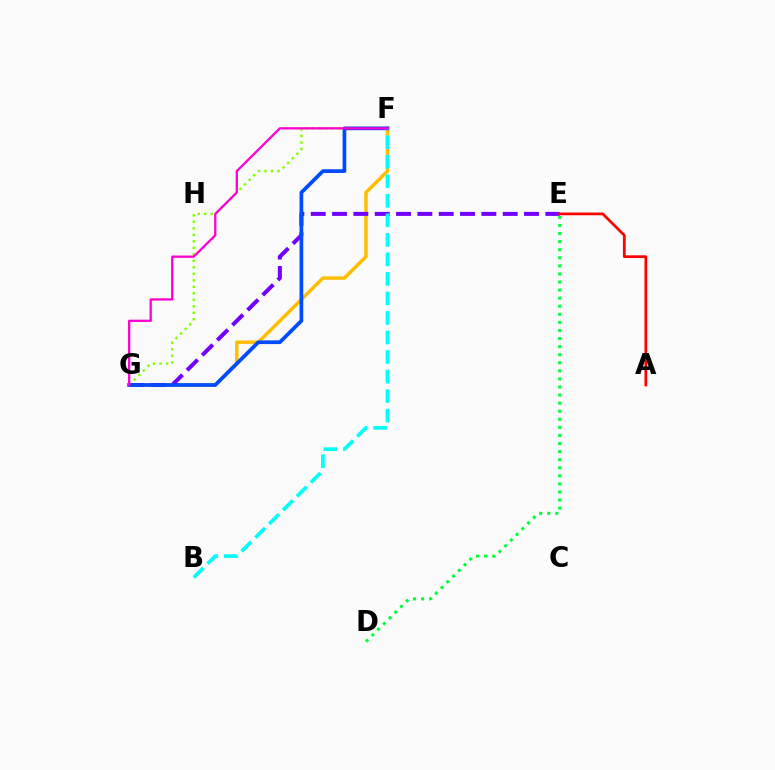{('F', 'G'): [{'color': '#ffbd00', 'line_style': 'solid', 'thickness': 2.49}, {'color': '#84ff00', 'line_style': 'dotted', 'thickness': 1.76}, {'color': '#004bff', 'line_style': 'solid', 'thickness': 2.69}, {'color': '#ff00cf', 'line_style': 'solid', 'thickness': 1.65}], ('E', 'G'): [{'color': '#7200ff', 'line_style': 'dashed', 'thickness': 2.9}], ('A', 'E'): [{'color': '#ff0000', 'line_style': 'solid', 'thickness': 1.97}], ('B', 'F'): [{'color': '#00fff6', 'line_style': 'dashed', 'thickness': 2.65}], ('D', 'E'): [{'color': '#00ff39', 'line_style': 'dotted', 'thickness': 2.19}]}